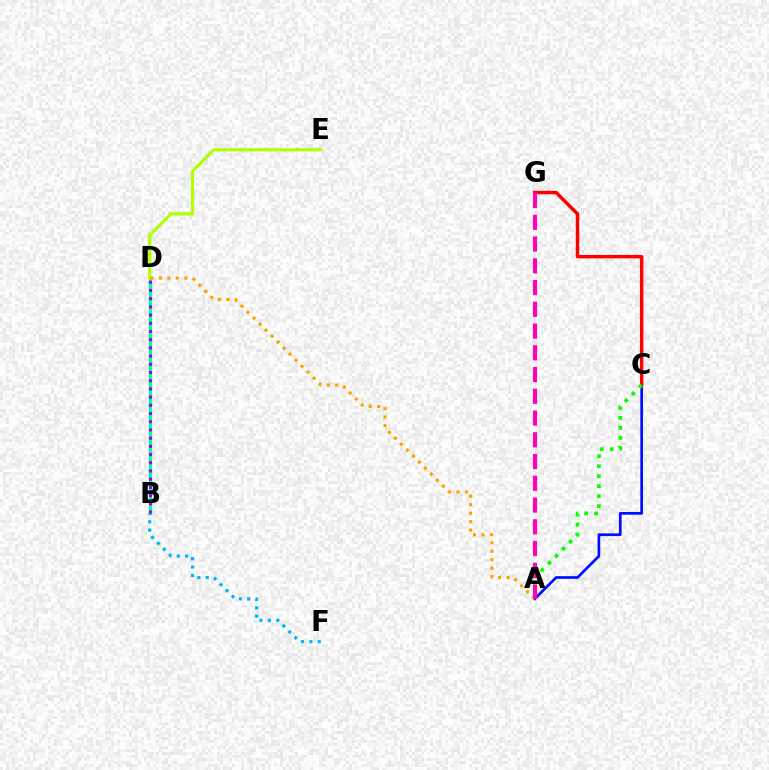{('B', 'D'): [{'color': '#00ff9d', 'line_style': 'solid', 'thickness': 2.36}, {'color': '#9b00ff', 'line_style': 'dotted', 'thickness': 2.23}], ('D', 'E'): [{'color': '#b3ff00', 'line_style': 'solid', 'thickness': 2.24}], ('B', 'F'): [{'color': '#00b5ff', 'line_style': 'dotted', 'thickness': 2.28}], ('A', 'C'): [{'color': '#0010ff', 'line_style': 'solid', 'thickness': 1.96}, {'color': '#08ff00', 'line_style': 'dotted', 'thickness': 2.71}], ('C', 'G'): [{'color': '#ff0000', 'line_style': 'solid', 'thickness': 2.5}], ('A', 'D'): [{'color': '#ffa500', 'line_style': 'dotted', 'thickness': 2.3}], ('A', 'G'): [{'color': '#ff00bd', 'line_style': 'dashed', 'thickness': 2.95}]}